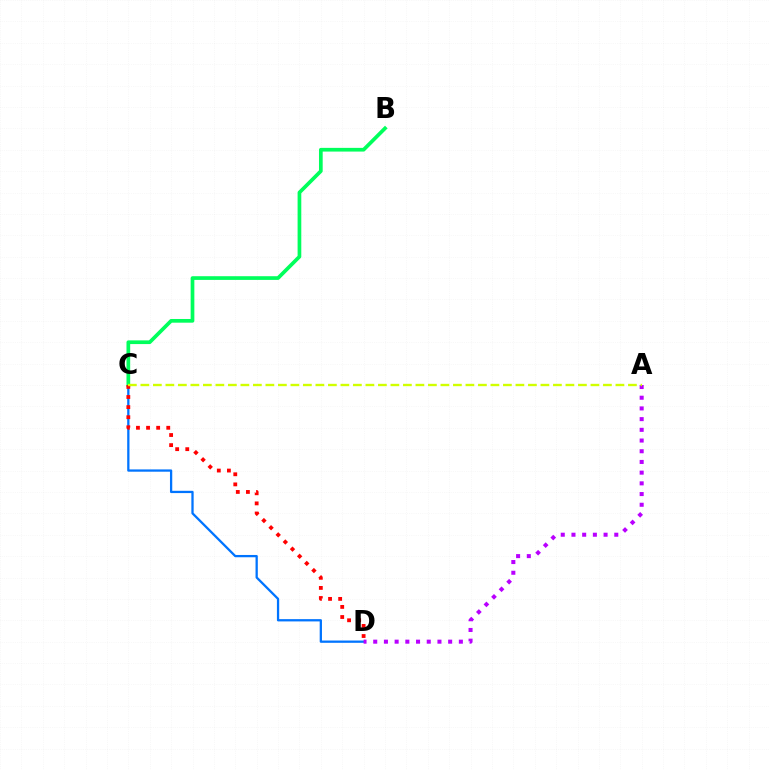{('C', 'D'): [{'color': '#0074ff', 'line_style': 'solid', 'thickness': 1.64}, {'color': '#ff0000', 'line_style': 'dotted', 'thickness': 2.74}], ('A', 'D'): [{'color': '#b900ff', 'line_style': 'dotted', 'thickness': 2.91}], ('B', 'C'): [{'color': '#00ff5c', 'line_style': 'solid', 'thickness': 2.66}], ('A', 'C'): [{'color': '#d1ff00', 'line_style': 'dashed', 'thickness': 1.7}]}